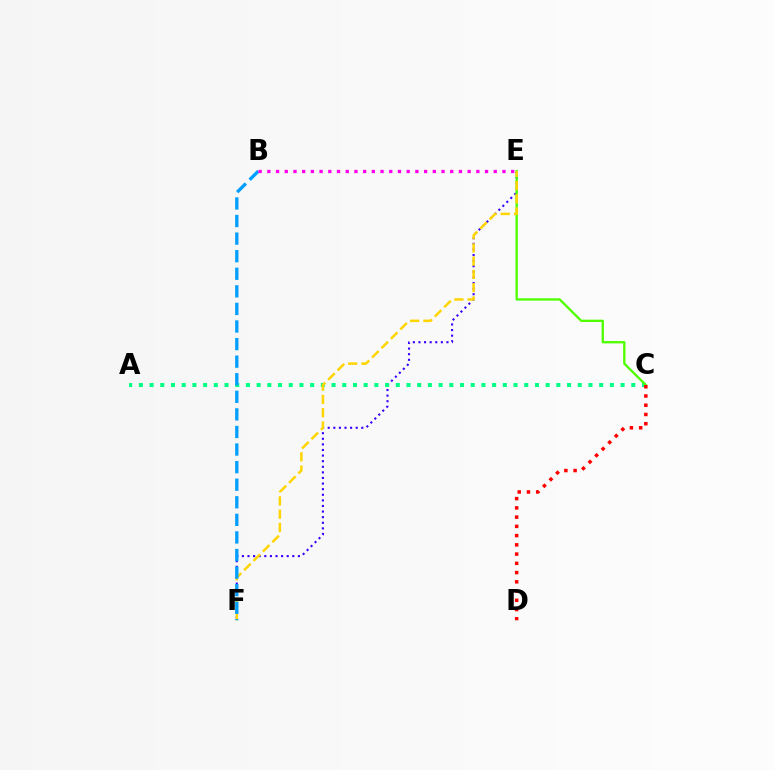{('E', 'F'): [{'color': '#3700ff', 'line_style': 'dotted', 'thickness': 1.52}, {'color': '#ffd500', 'line_style': 'dashed', 'thickness': 1.8}], ('A', 'C'): [{'color': '#00ff86', 'line_style': 'dotted', 'thickness': 2.91}], ('C', 'E'): [{'color': '#4fff00', 'line_style': 'solid', 'thickness': 1.68}], ('C', 'D'): [{'color': '#ff0000', 'line_style': 'dotted', 'thickness': 2.51}], ('B', 'F'): [{'color': '#009eff', 'line_style': 'dashed', 'thickness': 2.39}], ('B', 'E'): [{'color': '#ff00ed', 'line_style': 'dotted', 'thickness': 2.37}]}